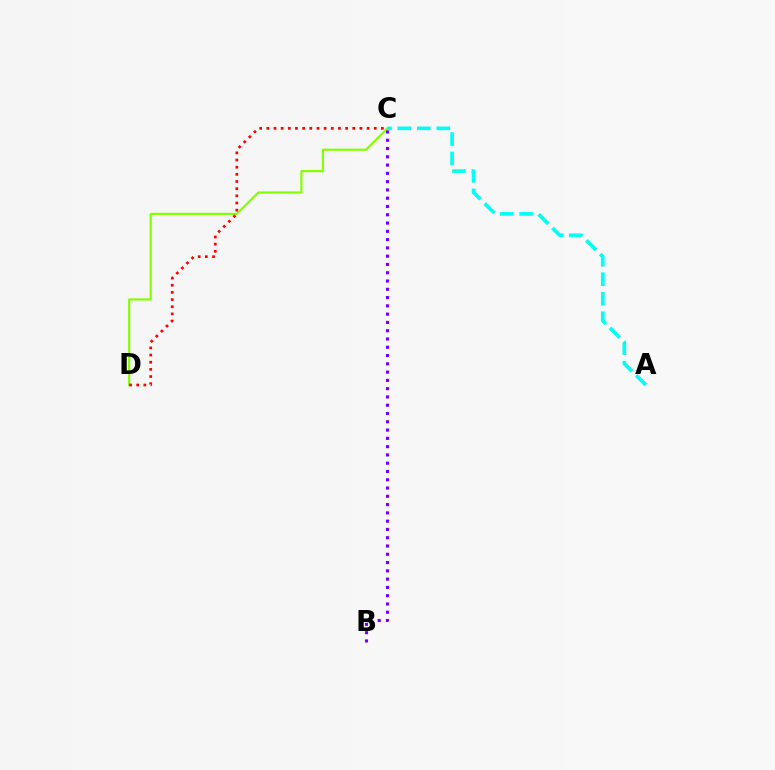{('C', 'D'): [{'color': '#84ff00', 'line_style': 'solid', 'thickness': 1.56}, {'color': '#ff0000', 'line_style': 'dotted', 'thickness': 1.95}], ('A', 'C'): [{'color': '#00fff6', 'line_style': 'dashed', 'thickness': 2.65}], ('B', 'C'): [{'color': '#7200ff', 'line_style': 'dotted', 'thickness': 2.25}]}